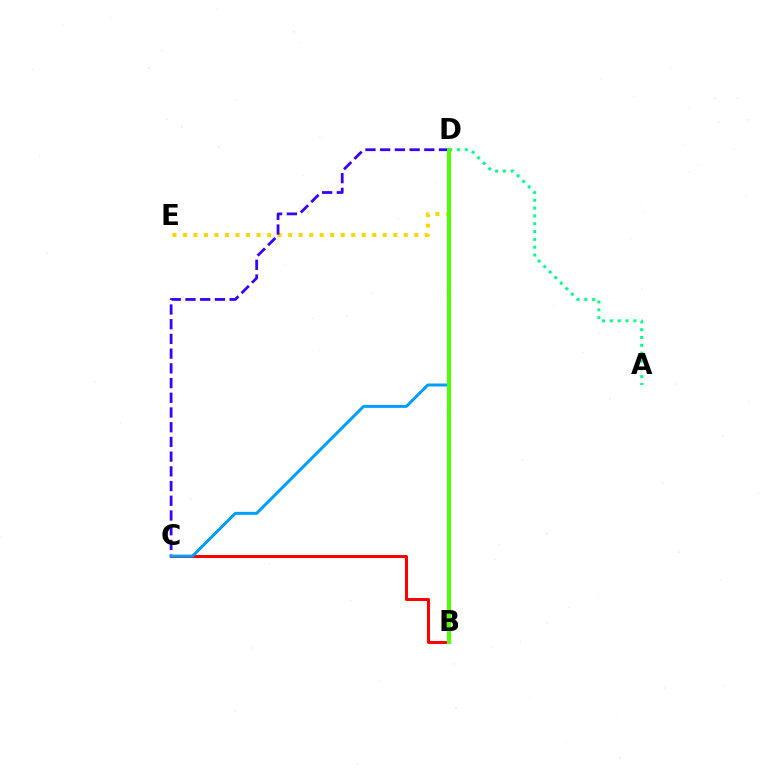{('B', 'C'): [{'color': '#ff0000', 'line_style': 'solid', 'thickness': 2.18}], ('D', 'E'): [{'color': '#ffd500', 'line_style': 'dotted', 'thickness': 2.86}], ('B', 'D'): [{'color': '#ff00ed', 'line_style': 'solid', 'thickness': 2.77}, {'color': '#4fff00', 'line_style': 'solid', 'thickness': 2.9}], ('A', 'D'): [{'color': '#00ff86', 'line_style': 'dotted', 'thickness': 2.13}], ('C', 'D'): [{'color': '#3700ff', 'line_style': 'dashed', 'thickness': 2.0}, {'color': '#009eff', 'line_style': 'solid', 'thickness': 2.14}]}